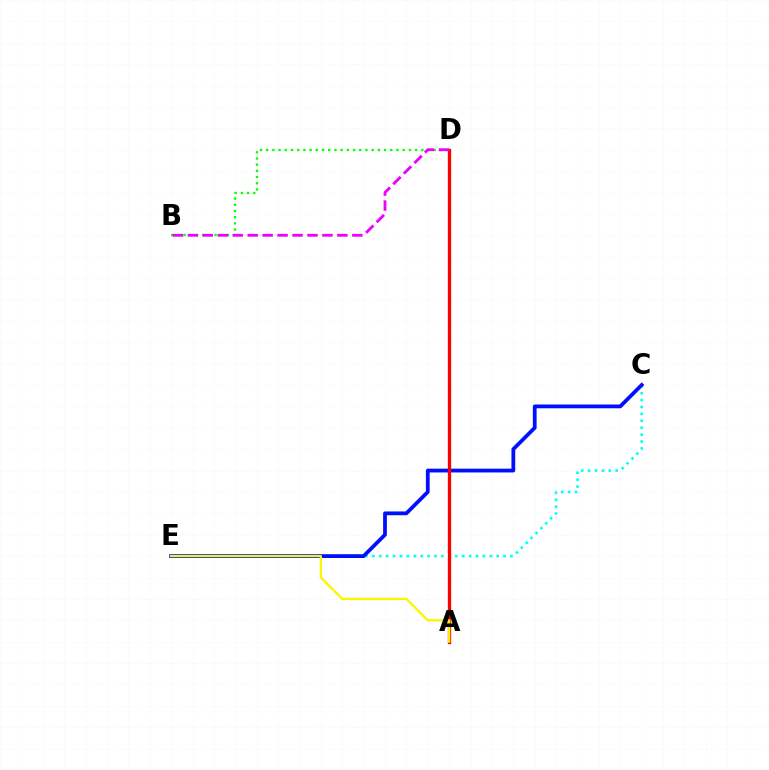{('C', 'E'): [{'color': '#00fff6', 'line_style': 'dotted', 'thickness': 1.88}, {'color': '#0010ff', 'line_style': 'solid', 'thickness': 2.73}], ('B', 'D'): [{'color': '#08ff00', 'line_style': 'dotted', 'thickness': 1.69}, {'color': '#ee00ff', 'line_style': 'dashed', 'thickness': 2.03}], ('A', 'D'): [{'color': '#ff0000', 'line_style': 'solid', 'thickness': 2.38}], ('A', 'E'): [{'color': '#fcf500', 'line_style': 'solid', 'thickness': 1.64}]}